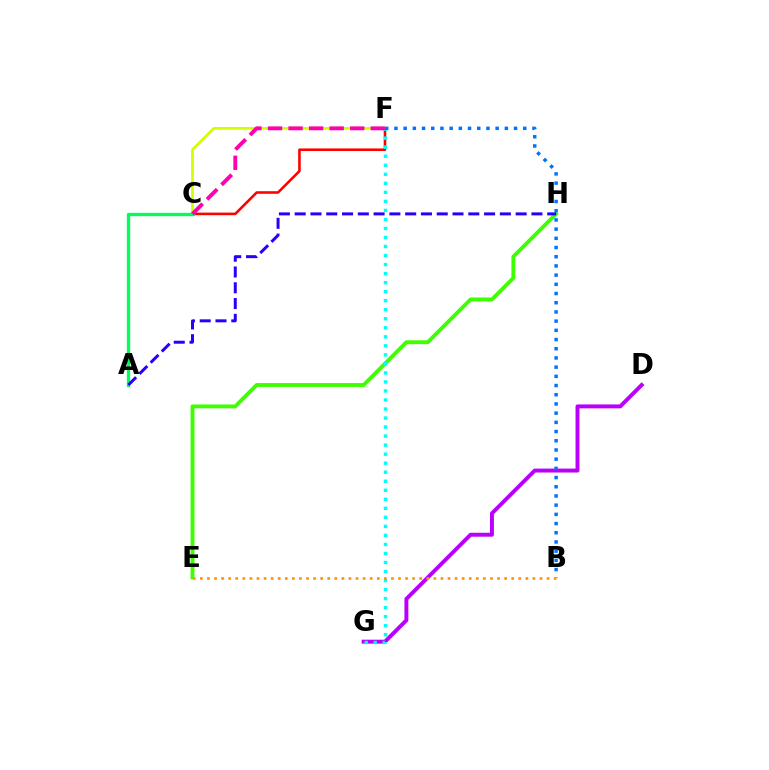{('C', 'F'): [{'color': '#ff0000', 'line_style': 'solid', 'thickness': 1.86}, {'color': '#d1ff00', 'line_style': 'solid', 'thickness': 1.99}, {'color': '#ff00ac', 'line_style': 'dashed', 'thickness': 2.79}], ('E', 'H'): [{'color': '#3dff00', 'line_style': 'solid', 'thickness': 2.78}], ('D', 'G'): [{'color': '#b900ff', 'line_style': 'solid', 'thickness': 2.84}], ('F', 'G'): [{'color': '#00fff6', 'line_style': 'dotted', 'thickness': 2.45}], ('B', 'F'): [{'color': '#0074ff', 'line_style': 'dotted', 'thickness': 2.5}], ('A', 'C'): [{'color': '#00ff5c', 'line_style': 'solid', 'thickness': 2.41}], ('A', 'H'): [{'color': '#2500ff', 'line_style': 'dashed', 'thickness': 2.14}], ('B', 'E'): [{'color': '#ff9400', 'line_style': 'dotted', 'thickness': 1.92}]}